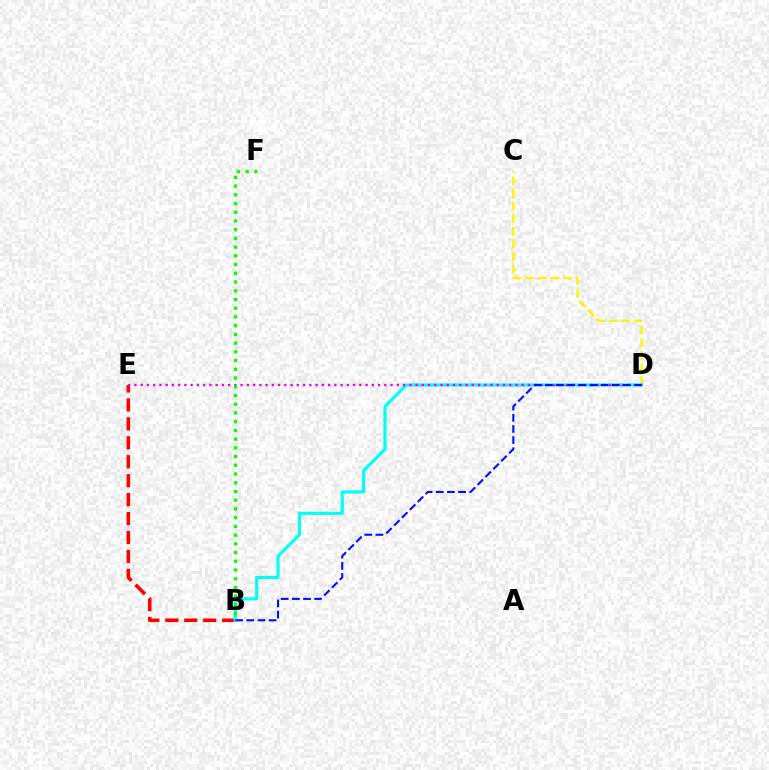{('B', 'E'): [{'color': '#ff0000', 'line_style': 'dashed', 'thickness': 2.57}], ('C', 'D'): [{'color': '#fcf500', 'line_style': 'dashed', 'thickness': 1.72}], ('B', 'D'): [{'color': '#00fff6', 'line_style': 'solid', 'thickness': 2.26}, {'color': '#0010ff', 'line_style': 'dashed', 'thickness': 1.52}], ('D', 'E'): [{'color': '#ee00ff', 'line_style': 'dotted', 'thickness': 1.7}], ('B', 'F'): [{'color': '#08ff00', 'line_style': 'dotted', 'thickness': 2.37}]}